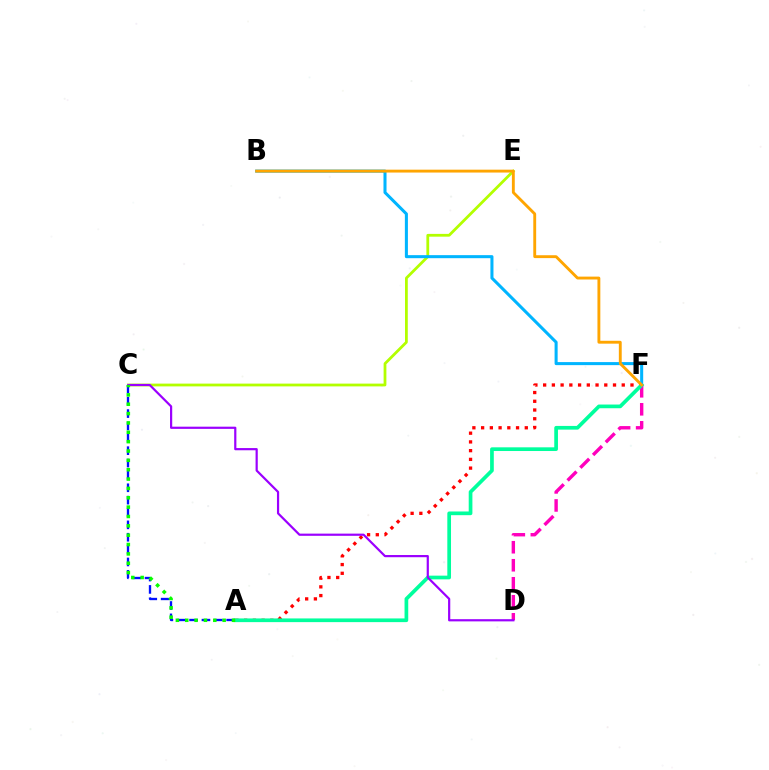{('A', 'F'): [{'color': '#ff0000', 'line_style': 'dotted', 'thickness': 2.37}, {'color': '#00ff9d', 'line_style': 'solid', 'thickness': 2.66}], ('C', 'E'): [{'color': '#b3ff00', 'line_style': 'solid', 'thickness': 2.0}], ('D', 'F'): [{'color': '#ff00bd', 'line_style': 'dashed', 'thickness': 2.45}], ('A', 'C'): [{'color': '#0010ff', 'line_style': 'dashed', 'thickness': 1.68}, {'color': '#08ff00', 'line_style': 'dotted', 'thickness': 2.54}], ('B', 'F'): [{'color': '#00b5ff', 'line_style': 'solid', 'thickness': 2.19}, {'color': '#ffa500', 'line_style': 'solid', 'thickness': 2.07}], ('C', 'D'): [{'color': '#9b00ff', 'line_style': 'solid', 'thickness': 1.58}]}